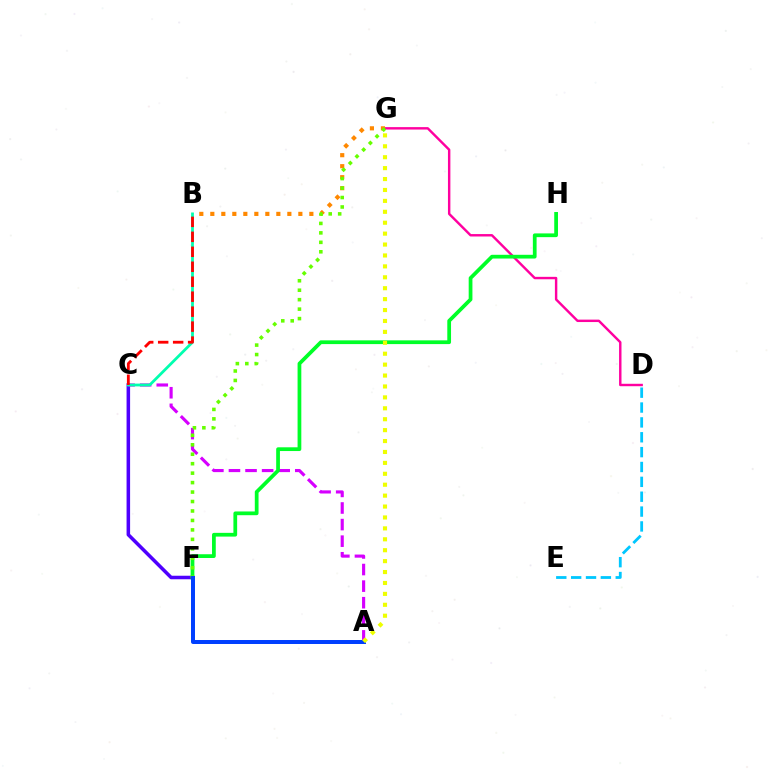{('C', 'F'): [{'color': '#4f00ff', 'line_style': 'solid', 'thickness': 2.54}], ('D', 'E'): [{'color': '#00c7ff', 'line_style': 'dashed', 'thickness': 2.02}], ('D', 'G'): [{'color': '#ff00a0', 'line_style': 'solid', 'thickness': 1.74}], ('B', 'G'): [{'color': '#ff8800', 'line_style': 'dotted', 'thickness': 2.99}], ('A', 'C'): [{'color': '#d600ff', 'line_style': 'dashed', 'thickness': 2.25}], ('F', 'H'): [{'color': '#00ff27', 'line_style': 'solid', 'thickness': 2.7}], ('B', 'C'): [{'color': '#00ffaf', 'line_style': 'solid', 'thickness': 2.0}, {'color': '#ff0000', 'line_style': 'dashed', 'thickness': 2.03}], ('F', 'G'): [{'color': '#66ff00', 'line_style': 'dotted', 'thickness': 2.57}], ('A', 'F'): [{'color': '#003fff', 'line_style': 'solid', 'thickness': 2.87}], ('A', 'G'): [{'color': '#eeff00', 'line_style': 'dotted', 'thickness': 2.97}]}